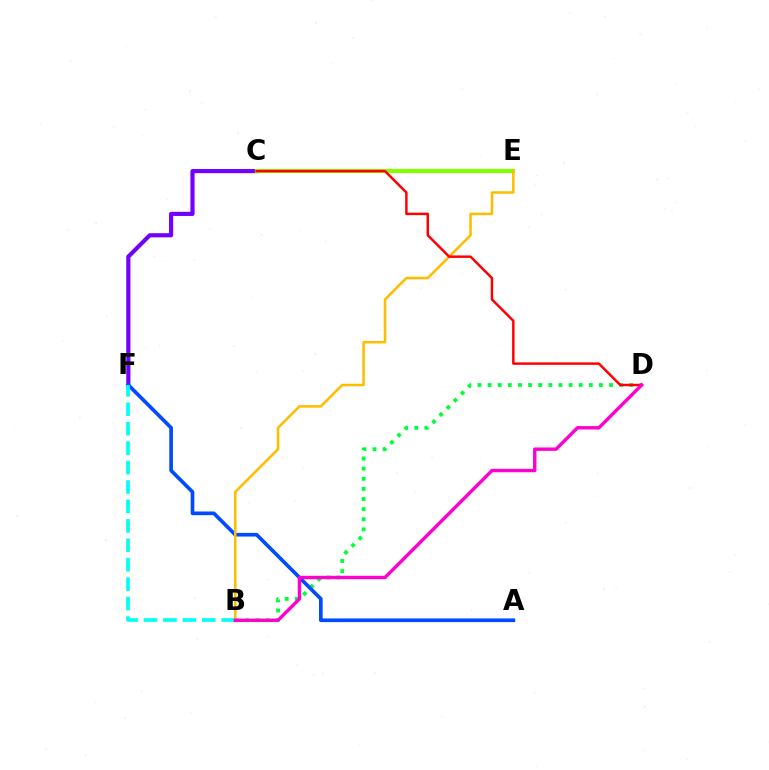{('C', 'F'): [{'color': '#7200ff', 'line_style': 'solid', 'thickness': 2.99}], ('B', 'D'): [{'color': '#00ff39', 'line_style': 'dotted', 'thickness': 2.75}, {'color': '#ff00cf', 'line_style': 'solid', 'thickness': 2.44}], ('A', 'F'): [{'color': '#004bff', 'line_style': 'solid', 'thickness': 2.64}], ('C', 'E'): [{'color': '#84ff00', 'line_style': 'solid', 'thickness': 2.99}], ('B', 'E'): [{'color': '#ffbd00', 'line_style': 'solid', 'thickness': 1.83}], ('C', 'D'): [{'color': '#ff0000', 'line_style': 'solid', 'thickness': 1.78}], ('B', 'F'): [{'color': '#00fff6', 'line_style': 'dashed', 'thickness': 2.64}]}